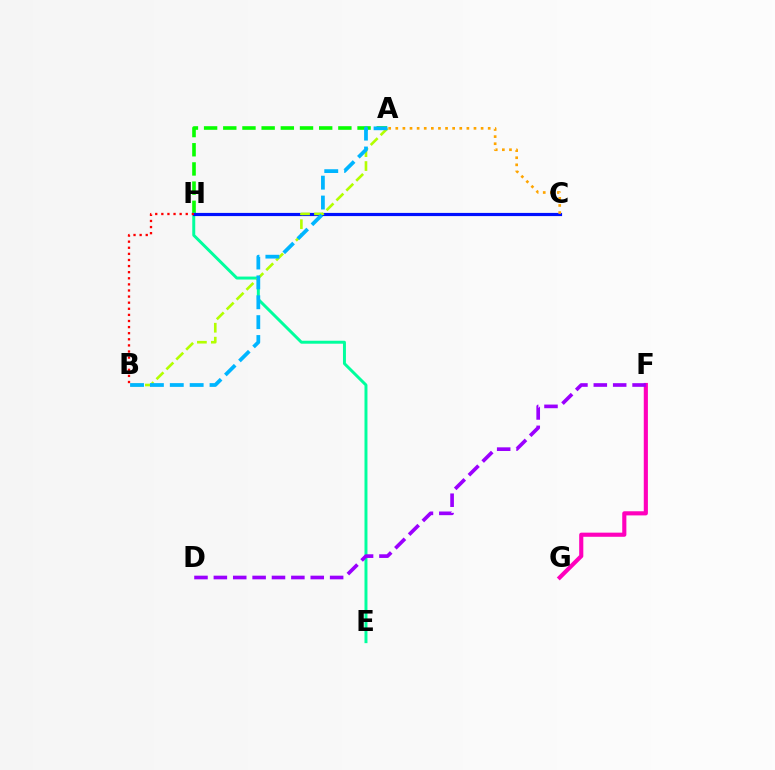{('A', 'H'): [{'color': '#08ff00', 'line_style': 'dashed', 'thickness': 2.61}], ('E', 'H'): [{'color': '#00ff9d', 'line_style': 'solid', 'thickness': 2.13}], ('C', 'H'): [{'color': '#0010ff', 'line_style': 'solid', 'thickness': 2.29}], ('F', 'G'): [{'color': '#ff00bd', 'line_style': 'solid', 'thickness': 2.97}], ('A', 'C'): [{'color': '#ffa500', 'line_style': 'dotted', 'thickness': 1.93}], ('A', 'B'): [{'color': '#b3ff00', 'line_style': 'dashed', 'thickness': 1.89}, {'color': '#00b5ff', 'line_style': 'dashed', 'thickness': 2.7}], ('B', 'H'): [{'color': '#ff0000', 'line_style': 'dotted', 'thickness': 1.66}], ('D', 'F'): [{'color': '#9b00ff', 'line_style': 'dashed', 'thickness': 2.63}]}